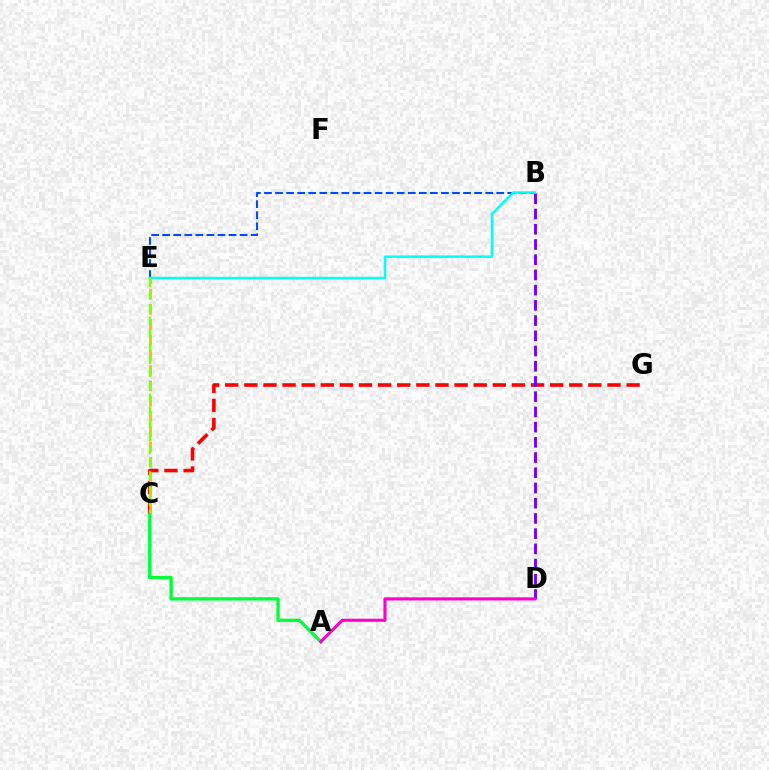{('A', 'C'): [{'color': '#00ff39', 'line_style': 'solid', 'thickness': 2.37}], ('C', 'G'): [{'color': '#ff0000', 'line_style': 'dashed', 'thickness': 2.6}], ('C', 'E'): [{'color': '#ffbd00', 'line_style': 'dashed', 'thickness': 2.08}, {'color': '#84ff00', 'line_style': 'dashed', 'thickness': 1.75}], ('B', 'E'): [{'color': '#004bff', 'line_style': 'dashed', 'thickness': 1.5}, {'color': '#00fff6', 'line_style': 'solid', 'thickness': 1.79}], ('B', 'D'): [{'color': '#7200ff', 'line_style': 'dashed', 'thickness': 2.07}], ('A', 'D'): [{'color': '#ff00cf', 'line_style': 'solid', 'thickness': 2.23}]}